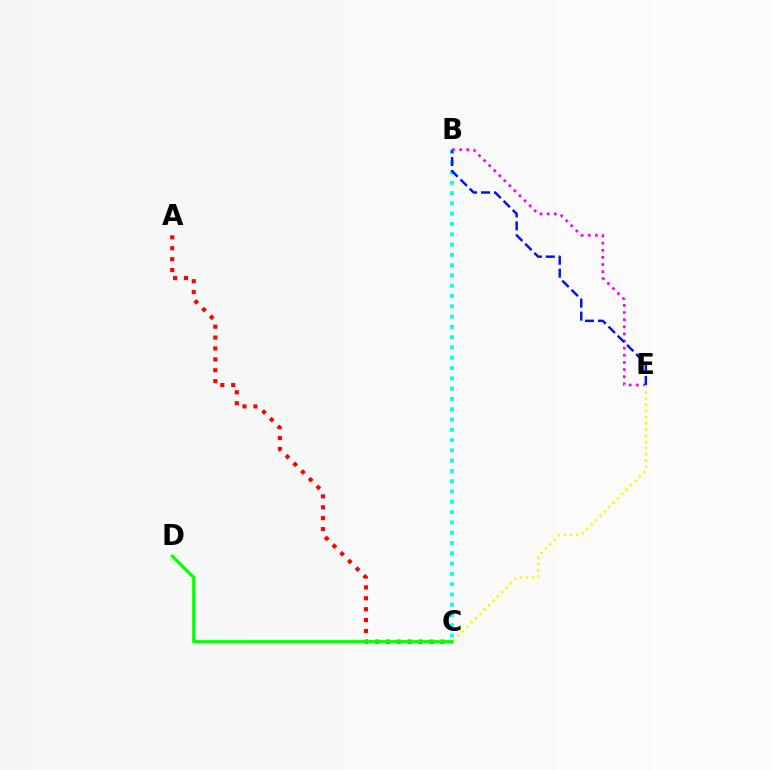{('A', 'C'): [{'color': '#ff0000', 'line_style': 'dotted', 'thickness': 2.96}], ('B', 'E'): [{'color': '#ee00ff', 'line_style': 'dotted', 'thickness': 1.94}, {'color': '#0010ff', 'line_style': 'dashed', 'thickness': 1.76}], ('B', 'C'): [{'color': '#00fff6', 'line_style': 'dotted', 'thickness': 2.8}], ('C', 'E'): [{'color': '#fcf500', 'line_style': 'dotted', 'thickness': 1.68}], ('C', 'D'): [{'color': '#08ff00', 'line_style': 'solid', 'thickness': 2.26}]}